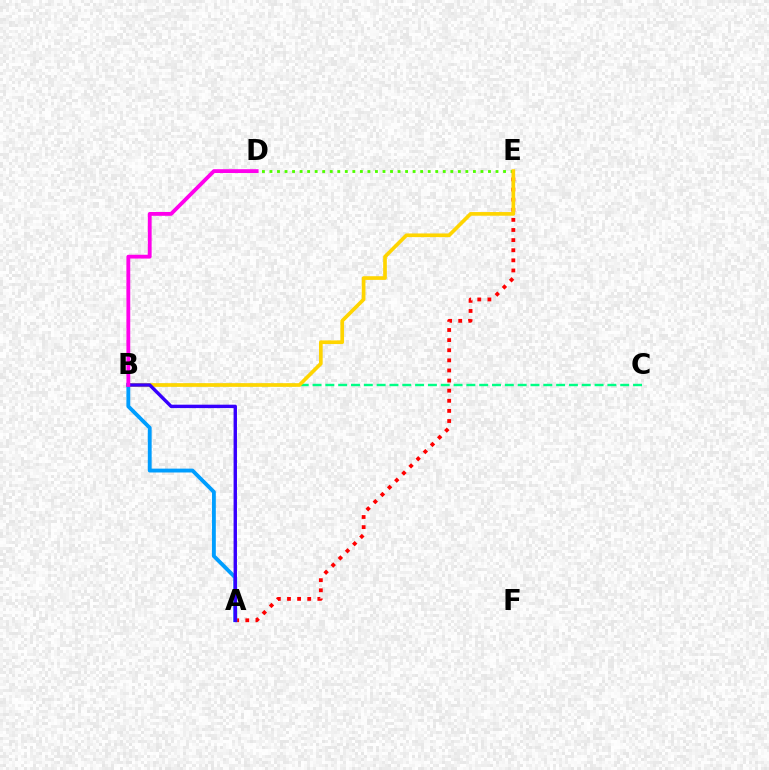{('D', 'E'): [{'color': '#4fff00', 'line_style': 'dotted', 'thickness': 2.05}], ('A', 'E'): [{'color': '#ff0000', 'line_style': 'dotted', 'thickness': 2.75}], ('B', 'C'): [{'color': '#00ff86', 'line_style': 'dashed', 'thickness': 1.74}], ('B', 'E'): [{'color': '#ffd500', 'line_style': 'solid', 'thickness': 2.64}], ('A', 'B'): [{'color': '#009eff', 'line_style': 'solid', 'thickness': 2.78}, {'color': '#3700ff', 'line_style': 'solid', 'thickness': 2.45}], ('B', 'D'): [{'color': '#ff00ed', 'line_style': 'solid', 'thickness': 2.75}]}